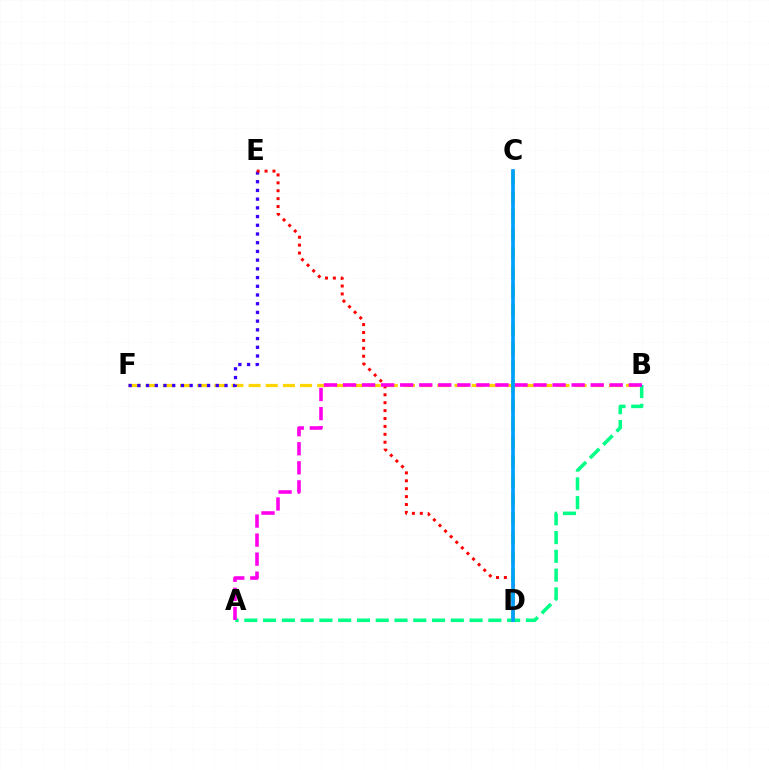{('B', 'F'): [{'color': '#ffd500', 'line_style': 'dashed', 'thickness': 2.33}], ('E', 'F'): [{'color': '#3700ff', 'line_style': 'dotted', 'thickness': 2.37}], ('D', 'E'): [{'color': '#ff0000', 'line_style': 'dotted', 'thickness': 2.15}], ('A', 'B'): [{'color': '#00ff86', 'line_style': 'dashed', 'thickness': 2.55}, {'color': '#ff00ed', 'line_style': 'dashed', 'thickness': 2.59}], ('C', 'D'): [{'color': '#4fff00', 'line_style': 'dashed', 'thickness': 2.57}, {'color': '#009eff', 'line_style': 'solid', 'thickness': 2.66}]}